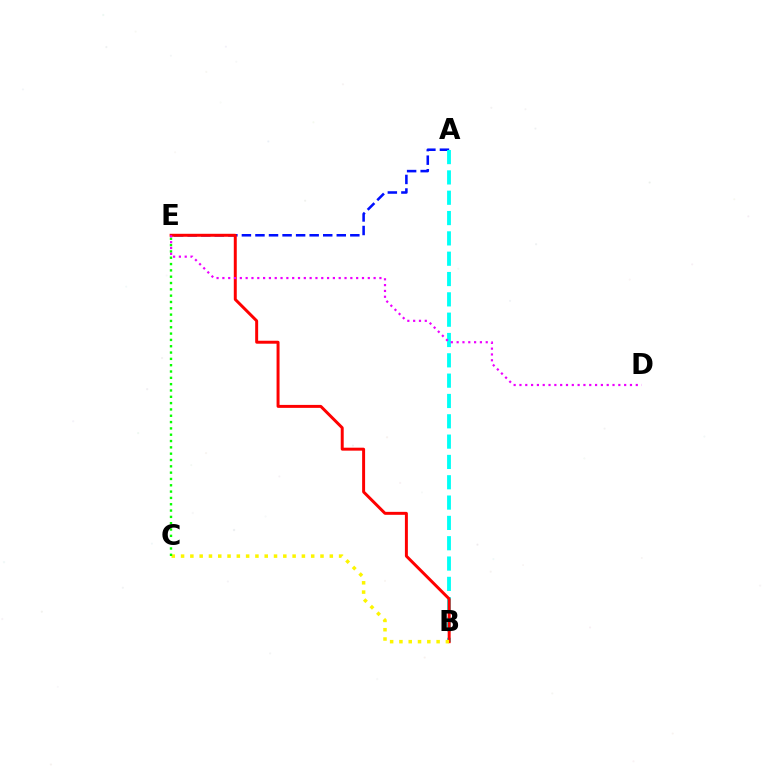{('A', 'E'): [{'color': '#0010ff', 'line_style': 'dashed', 'thickness': 1.84}], ('A', 'B'): [{'color': '#00fff6', 'line_style': 'dashed', 'thickness': 2.76}], ('B', 'E'): [{'color': '#ff0000', 'line_style': 'solid', 'thickness': 2.14}], ('B', 'C'): [{'color': '#fcf500', 'line_style': 'dotted', 'thickness': 2.53}], ('C', 'E'): [{'color': '#08ff00', 'line_style': 'dotted', 'thickness': 1.72}], ('D', 'E'): [{'color': '#ee00ff', 'line_style': 'dotted', 'thickness': 1.58}]}